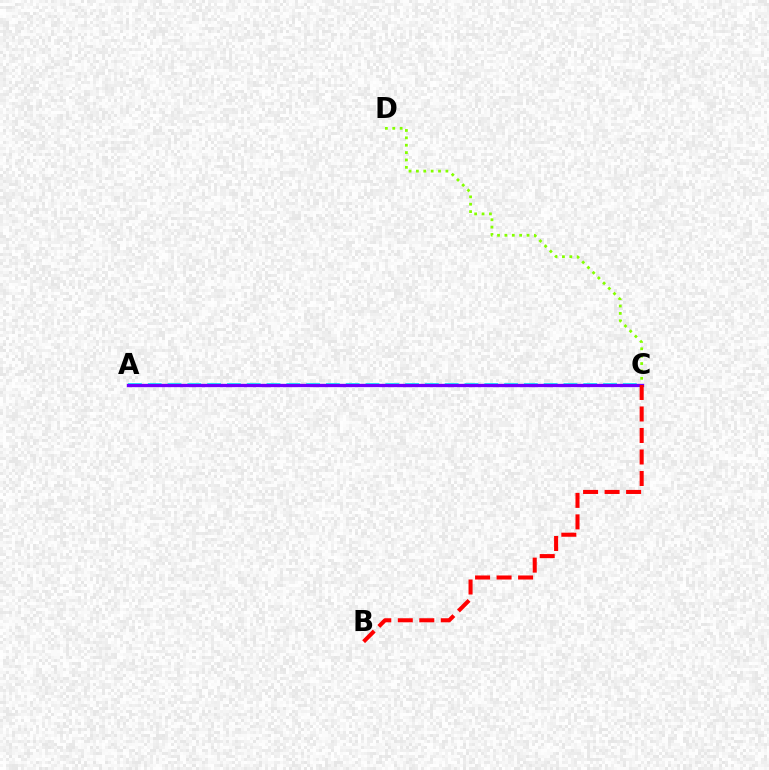{('A', 'C'): [{'color': '#00fff6', 'line_style': 'dashed', 'thickness': 2.69}, {'color': '#7200ff', 'line_style': 'solid', 'thickness': 2.39}], ('C', 'D'): [{'color': '#84ff00', 'line_style': 'dotted', 'thickness': 2.0}], ('B', 'C'): [{'color': '#ff0000', 'line_style': 'dashed', 'thickness': 2.92}]}